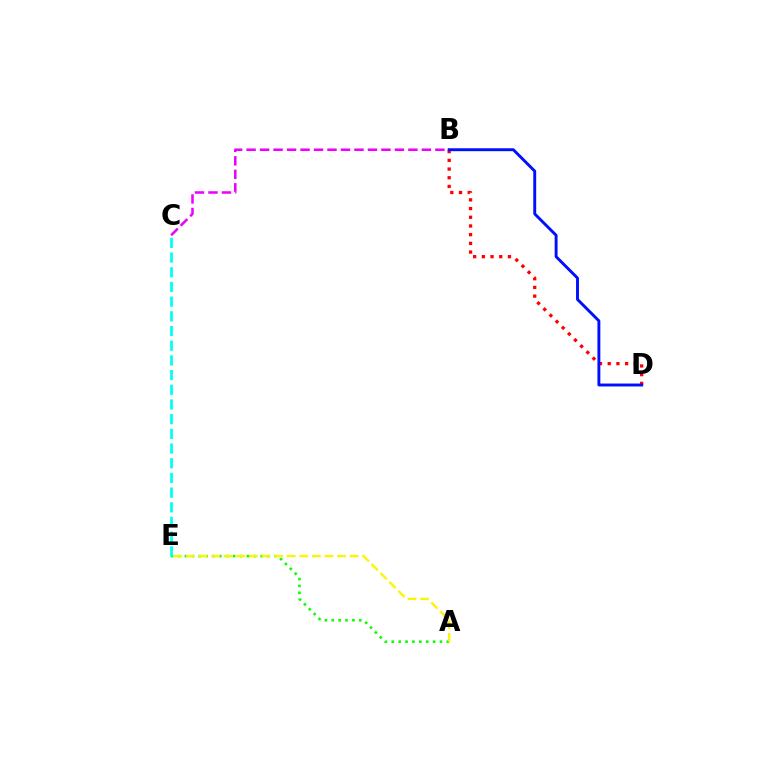{('B', 'C'): [{'color': '#ee00ff', 'line_style': 'dashed', 'thickness': 1.83}], ('B', 'D'): [{'color': '#ff0000', 'line_style': 'dotted', 'thickness': 2.36}, {'color': '#0010ff', 'line_style': 'solid', 'thickness': 2.1}], ('A', 'E'): [{'color': '#08ff00', 'line_style': 'dotted', 'thickness': 1.87}, {'color': '#fcf500', 'line_style': 'dashed', 'thickness': 1.71}], ('C', 'E'): [{'color': '#00fff6', 'line_style': 'dashed', 'thickness': 2.0}]}